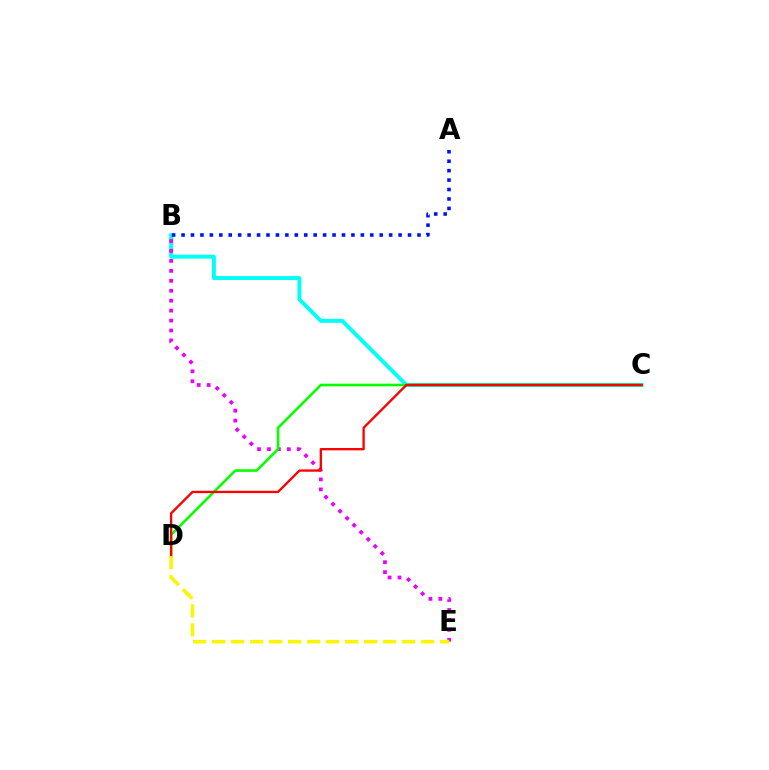{('B', 'C'): [{'color': '#00fff6', 'line_style': 'solid', 'thickness': 2.82}], ('B', 'E'): [{'color': '#ee00ff', 'line_style': 'dotted', 'thickness': 2.7}], ('A', 'B'): [{'color': '#0010ff', 'line_style': 'dotted', 'thickness': 2.56}], ('C', 'D'): [{'color': '#08ff00', 'line_style': 'solid', 'thickness': 1.88}, {'color': '#ff0000', 'line_style': 'solid', 'thickness': 1.68}], ('D', 'E'): [{'color': '#fcf500', 'line_style': 'dashed', 'thickness': 2.58}]}